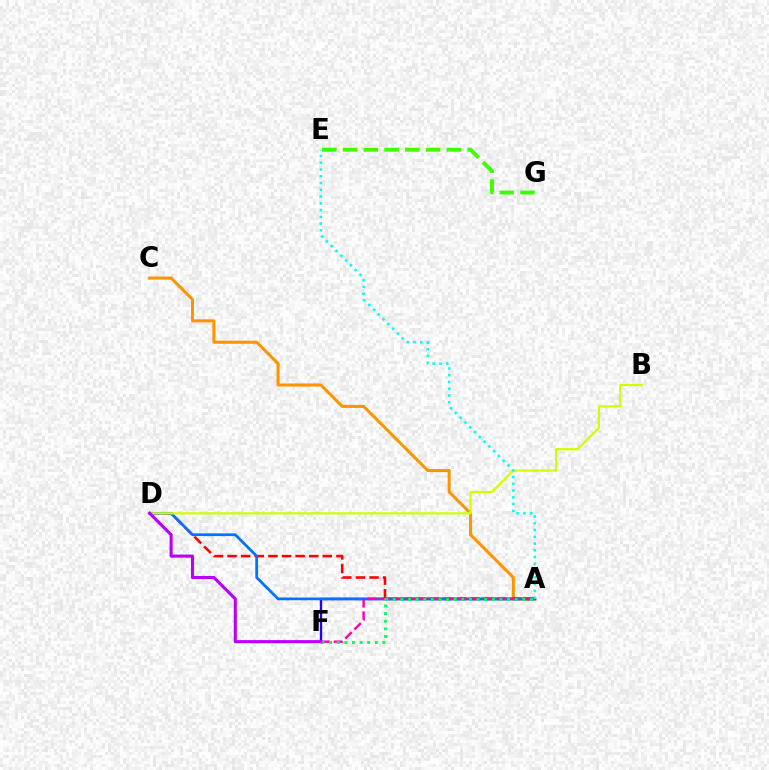{('A', 'C'): [{'color': '#ff9400', 'line_style': 'solid', 'thickness': 2.19}], ('A', 'D'): [{'color': '#ff0000', 'line_style': 'dashed', 'thickness': 1.85}, {'color': '#0074ff', 'line_style': 'solid', 'thickness': 1.98}], ('A', 'F'): [{'color': '#2500ff', 'line_style': 'solid', 'thickness': 1.67}, {'color': '#ff00ac', 'line_style': 'dashed', 'thickness': 1.75}, {'color': '#00ff5c', 'line_style': 'dotted', 'thickness': 2.07}], ('E', 'G'): [{'color': '#3dff00', 'line_style': 'dashed', 'thickness': 2.82}], ('B', 'D'): [{'color': '#d1ff00', 'line_style': 'solid', 'thickness': 1.6}], ('A', 'E'): [{'color': '#00fff6', 'line_style': 'dotted', 'thickness': 1.84}], ('D', 'F'): [{'color': '#b900ff', 'line_style': 'solid', 'thickness': 2.23}]}